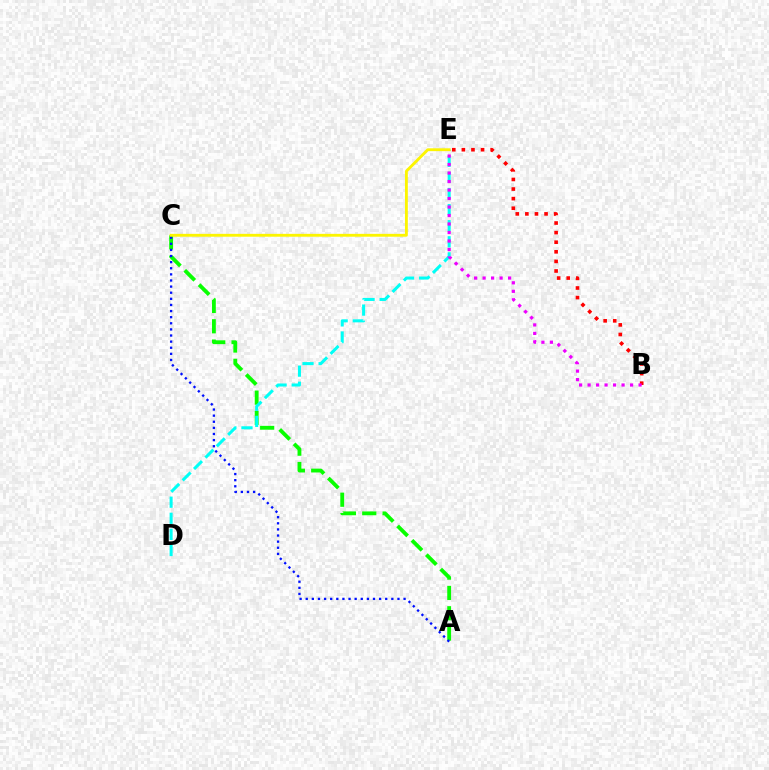{('A', 'C'): [{'color': '#08ff00', 'line_style': 'dashed', 'thickness': 2.76}, {'color': '#0010ff', 'line_style': 'dotted', 'thickness': 1.66}], ('D', 'E'): [{'color': '#00fff6', 'line_style': 'dashed', 'thickness': 2.19}], ('B', 'E'): [{'color': '#ff0000', 'line_style': 'dotted', 'thickness': 2.61}, {'color': '#ee00ff', 'line_style': 'dotted', 'thickness': 2.31}], ('C', 'E'): [{'color': '#fcf500', 'line_style': 'solid', 'thickness': 2.06}]}